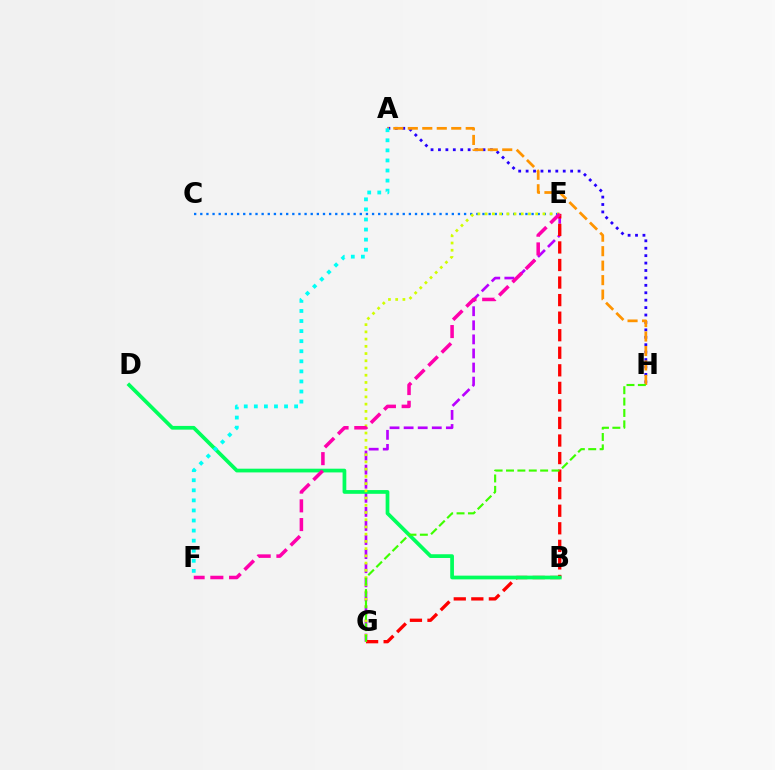{('C', 'E'): [{'color': '#0074ff', 'line_style': 'dotted', 'thickness': 1.67}], ('E', 'G'): [{'color': '#b900ff', 'line_style': 'dashed', 'thickness': 1.91}, {'color': '#ff0000', 'line_style': 'dashed', 'thickness': 2.38}, {'color': '#d1ff00', 'line_style': 'dotted', 'thickness': 1.96}], ('A', 'H'): [{'color': '#2500ff', 'line_style': 'dotted', 'thickness': 2.02}, {'color': '#ff9400', 'line_style': 'dashed', 'thickness': 1.97}], ('B', 'D'): [{'color': '#00ff5c', 'line_style': 'solid', 'thickness': 2.69}], ('E', 'F'): [{'color': '#ff00ac', 'line_style': 'dashed', 'thickness': 2.54}], ('G', 'H'): [{'color': '#3dff00', 'line_style': 'dashed', 'thickness': 1.55}], ('A', 'F'): [{'color': '#00fff6', 'line_style': 'dotted', 'thickness': 2.74}]}